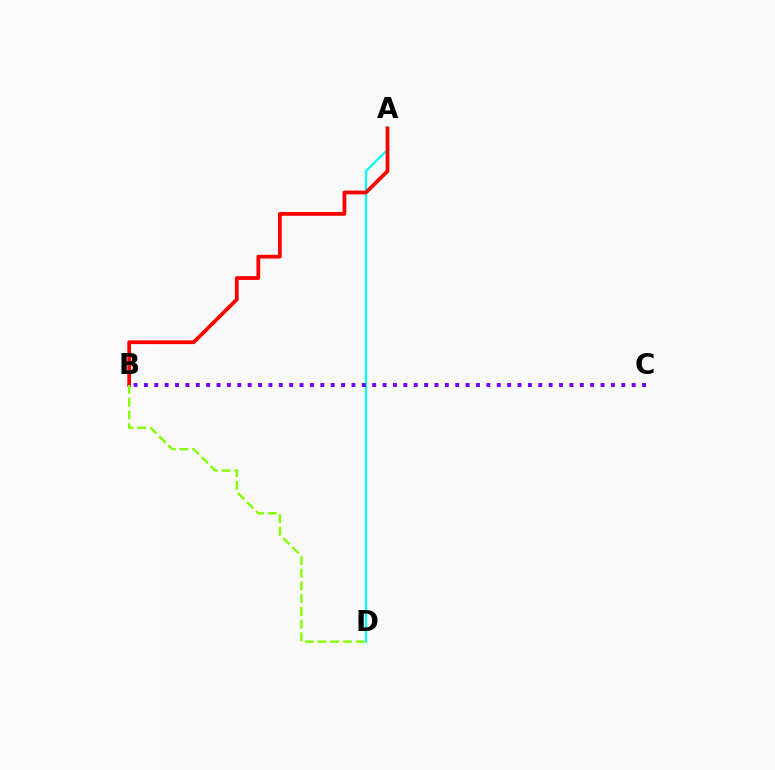{('A', 'D'): [{'color': '#00fff6', 'line_style': 'solid', 'thickness': 1.59}], ('A', 'B'): [{'color': '#ff0000', 'line_style': 'solid', 'thickness': 2.69}], ('B', 'C'): [{'color': '#7200ff', 'line_style': 'dotted', 'thickness': 2.82}], ('B', 'D'): [{'color': '#84ff00', 'line_style': 'dashed', 'thickness': 1.73}]}